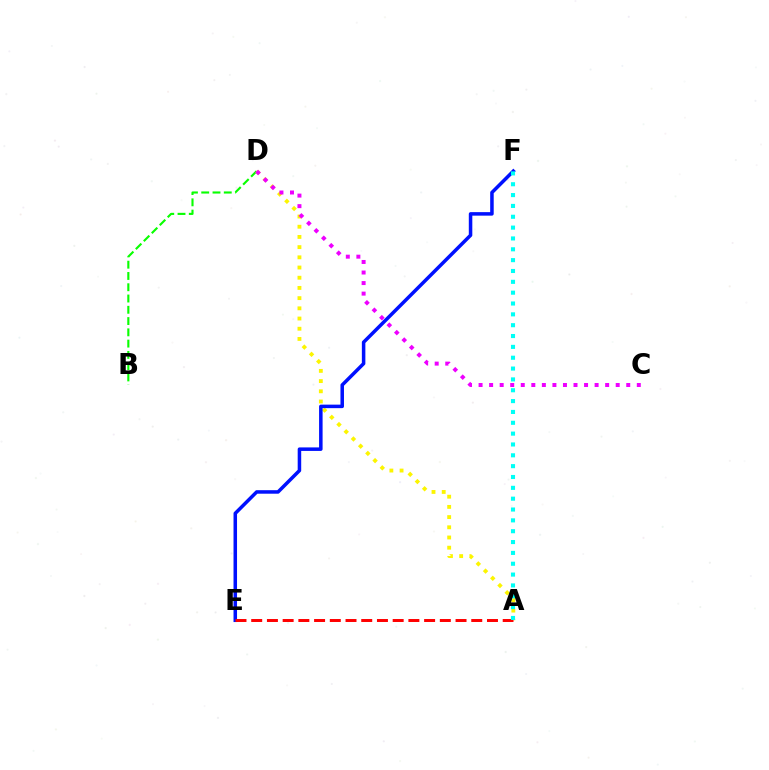{('B', 'D'): [{'color': '#08ff00', 'line_style': 'dashed', 'thickness': 1.53}], ('A', 'D'): [{'color': '#fcf500', 'line_style': 'dotted', 'thickness': 2.77}], ('C', 'D'): [{'color': '#ee00ff', 'line_style': 'dotted', 'thickness': 2.87}], ('E', 'F'): [{'color': '#0010ff', 'line_style': 'solid', 'thickness': 2.53}], ('A', 'E'): [{'color': '#ff0000', 'line_style': 'dashed', 'thickness': 2.14}], ('A', 'F'): [{'color': '#00fff6', 'line_style': 'dotted', 'thickness': 2.95}]}